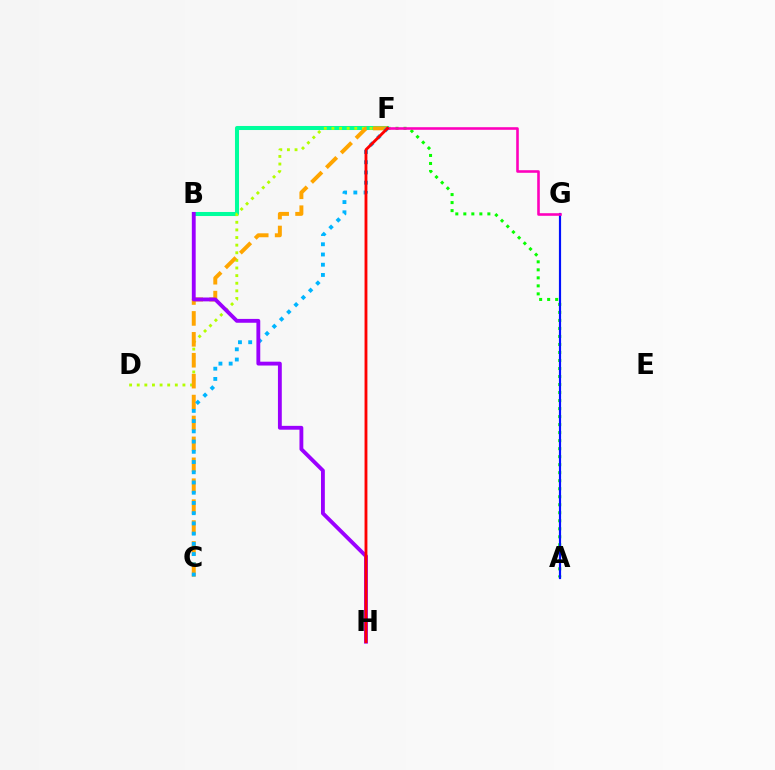{('A', 'F'): [{'color': '#08ff00', 'line_style': 'dotted', 'thickness': 2.18}], ('B', 'F'): [{'color': '#00ff9d', 'line_style': 'solid', 'thickness': 2.91}], ('A', 'G'): [{'color': '#0010ff', 'line_style': 'solid', 'thickness': 1.57}], ('D', 'F'): [{'color': '#b3ff00', 'line_style': 'dotted', 'thickness': 2.07}], ('C', 'F'): [{'color': '#ffa500', 'line_style': 'dashed', 'thickness': 2.84}, {'color': '#00b5ff', 'line_style': 'dotted', 'thickness': 2.78}], ('B', 'H'): [{'color': '#9b00ff', 'line_style': 'solid', 'thickness': 2.77}], ('F', 'G'): [{'color': '#ff00bd', 'line_style': 'solid', 'thickness': 1.87}], ('F', 'H'): [{'color': '#ff0000', 'line_style': 'solid', 'thickness': 2.05}]}